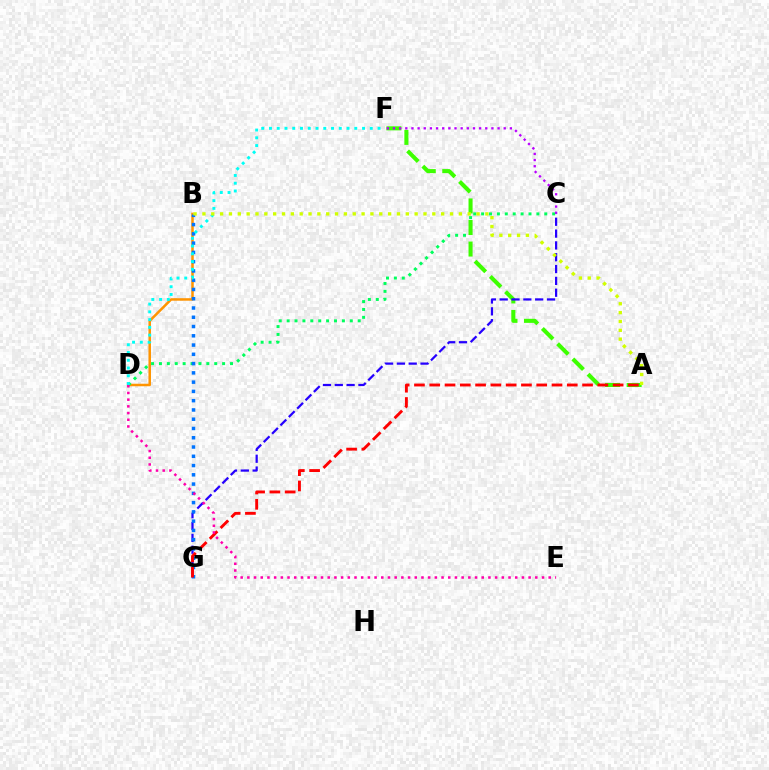{('B', 'D'): [{'color': '#ff9400', 'line_style': 'solid', 'thickness': 1.81}], ('C', 'D'): [{'color': '#00ff5c', 'line_style': 'dotted', 'thickness': 2.15}], ('A', 'F'): [{'color': '#3dff00', 'line_style': 'dashed', 'thickness': 2.93}], ('C', 'F'): [{'color': '#b900ff', 'line_style': 'dotted', 'thickness': 1.67}], ('C', 'G'): [{'color': '#2500ff', 'line_style': 'dashed', 'thickness': 1.61}], ('B', 'G'): [{'color': '#0074ff', 'line_style': 'dotted', 'thickness': 2.52}], ('A', 'G'): [{'color': '#ff0000', 'line_style': 'dashed', 'thickness': 2.08}], ('D', 'F'): [{'color': '#00fff6', 'line_style': 'dotted', 'thickness': 2.11}], ('A', 'B'): [{'color': '#d1ff00', 'line_style': 'dotted', 'thickness': 2.4}], ('D', 'E'): [{'color': '#ff00ac', 'line_style': 'dotted', 'thickness': 1.82}]}